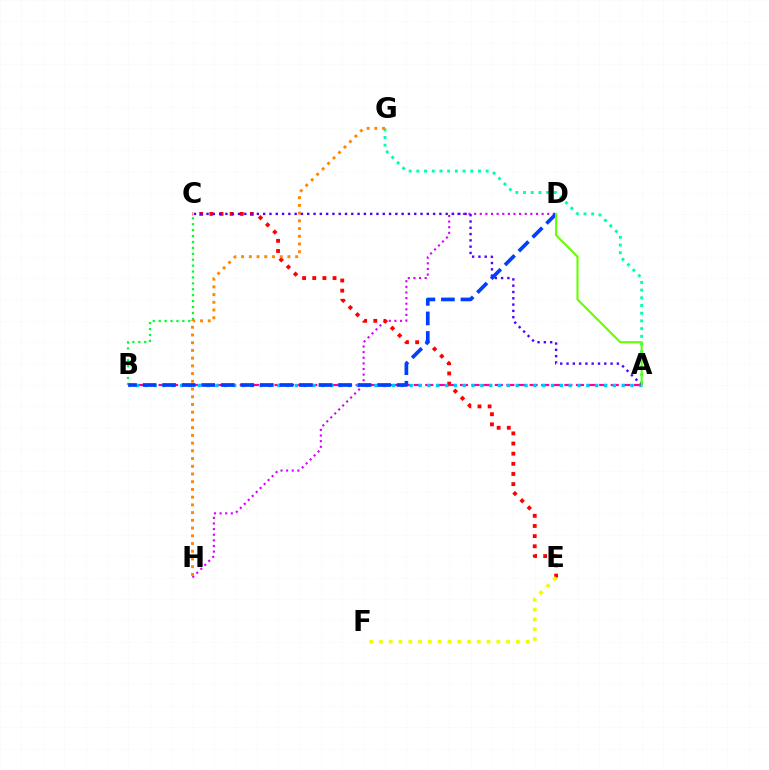{('B', 'C'): [{'color': '#00ff27', 'line_style': 'dotted', 'thickness': 1.61}], ('D', 'H'): [{'color': '#d600ff', 'line_style': 'dotted', 'thickness': 1.53}], ('A', 'G'): [{'color': '#00ffaf', 'line_style': 'dotted', 'thickness': 2.09}], ('A', 'B'): [{'color': '#ff00a0', 'line_style': 'dashed', 'thickness': 1.58}, {'color': '#00c7ff', 'line_style': 'dotted', 'thickness': 2.4}], ('C', 'E'): [{'color': '#ff0000', 'line_style': 'dotted', 'thickness': 2.76}], ('G', 'H'): [{'color': '#ff8800', 'line_style': 'dotted', 'thickness': 2.1}], ('A', 'C'): [{'color': '#4f00ff', 'line_style': 'dotted', 'thickness': 1.71}], ('B', 'D'): [{'color': '#003fff', 'line_style': 'dashed', 'thickness': 2.66}], ('A', 'D'): [{'color': '#66ff00', 'line_style': 'solid', 'thickness': 1.51}], ('E', 'F'): [{'color': '#eeff00', 'line_style': 'dotted', 'thickness': 2.66}]}